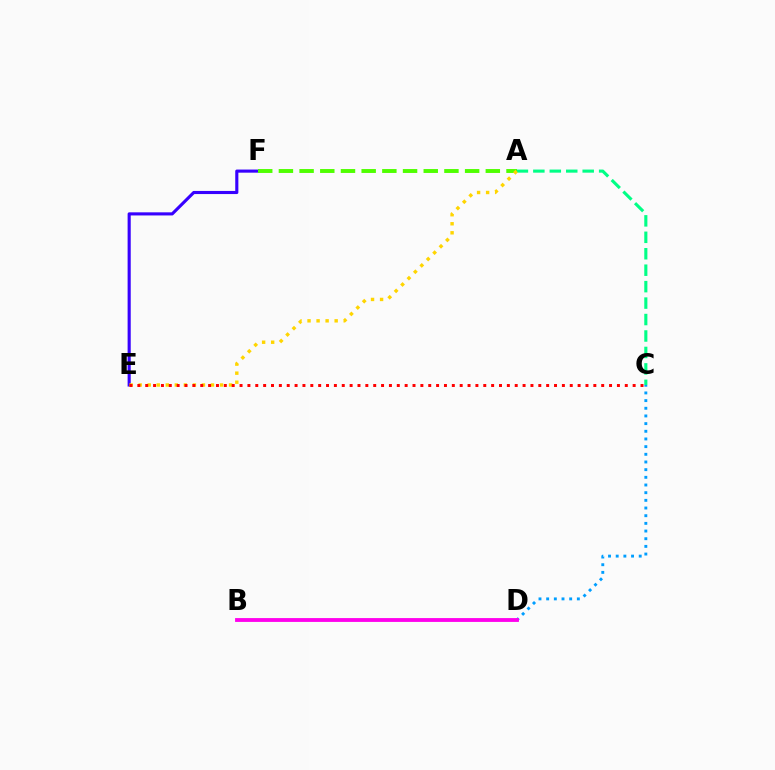{('A', 'C'): [{'color': '#00ff86', 'line_style': 'dashed', 'thickness': 2.23}], ('E', 'F'): [{'color': '#3700ff', 'line_style': 'solid', 'thickness': 2.24}], ('C', 'D'): [{'color': '#009eff', 'line_style': 'dotted', 'thickness': 2.08}], ('B', 'D'): [{'color': '#ff00ed', 'line_style': 'solid', 'thickness': 2.76}], ('A', 'F'): [{'color': '#4fff00', 'line_style': 'dashed', 'thickness': 2.81}], ('A', 'E'): [{'color': '#ffd500', 'line_style': 'dotted', 'thickness': 2.46}], ('C', 'E'): [{'color': '#ff0000', 'line_style': 'dotted', 'thickness': 2.14}]}